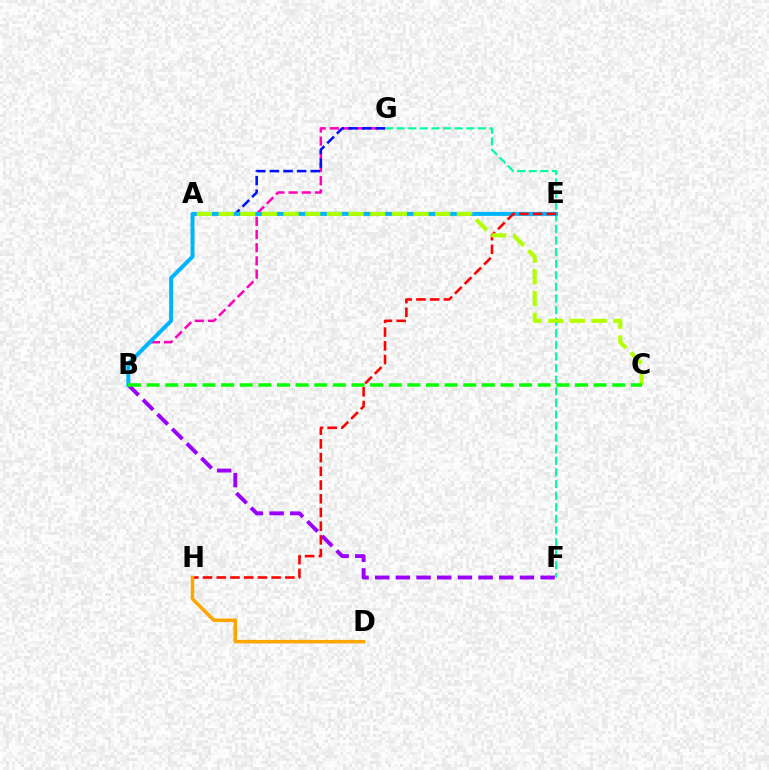{('B', 'G'): [{'color': '#ff00bd', 'line_style': 'dashed', 'thickness': 1.79}], ('F', 'G'): [{'color': '#00ff9d', 'line_style': 'dashed', 'thickness': 1.58}], ('A', 'G'): [{'color': '#0010ff', 'line_style': 'dashed', 'thickness': 1.85}], ('B', 'F'): [{'color': '#9b00ff', 'line_style': 'dashed', 'thickness': 2.81}], ('B', 'E'): [{'color': '#00b5ff', 'line_style': 'solid', 'thickness': 2.88}], ('E', 'H'): [{'color': '#ff0000', 'line_style': 'dashed', 'thickness': 1.86}], ('A', 'C'): [{'color': '#b3ff00', 'line_style': 'dashed', 'thickness': 2.94}], ('B', 'C'): [{'color': '#08ff00', 'line_style': 'dashed', 'thickness': 2.53}], ('D', 'H'): [{'color': '#ffa500', 'line_style': 'solid', 'thickness': 2.55}]}